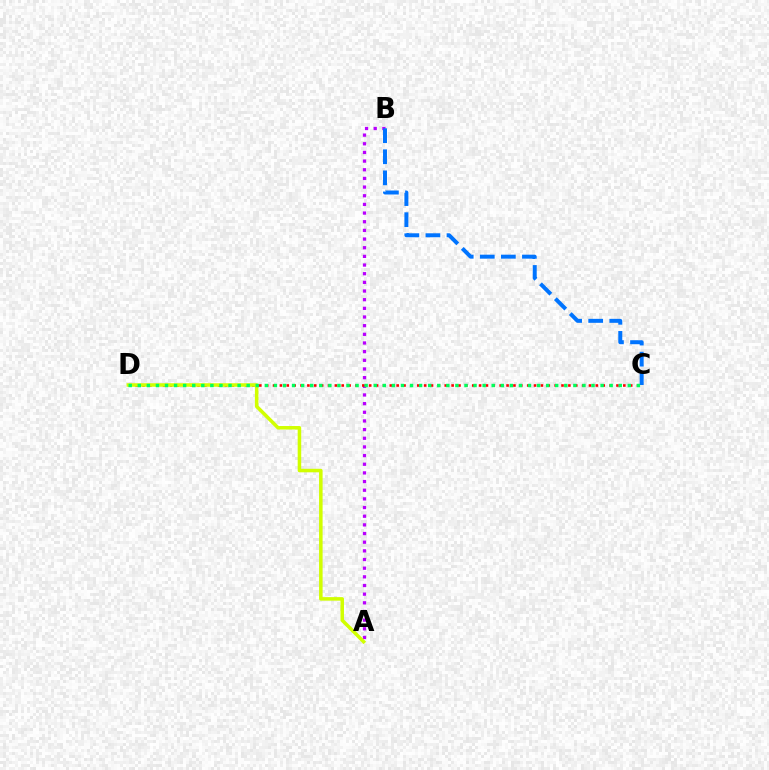{('A', 'B'): [{'color': '#b900ff', 'line_style': 'dotted', 'thickness': 2.35}], ('C', 'D'): [{'color': '#ff0000', 'line_style': 'dotted', 'thickness': 1.87}, {'color': '#00ff5c', 'line_style': 'dotted', 'thickness': 2.47}], ('B', 'C'): [{'color': '#0074ff', 'line_style': 'dashed', 'thickness': 2.86}], ('A', 'D'): [{'color': '#d1ff00', 'line_style': 'solid', 'thickness': 2.54}]}